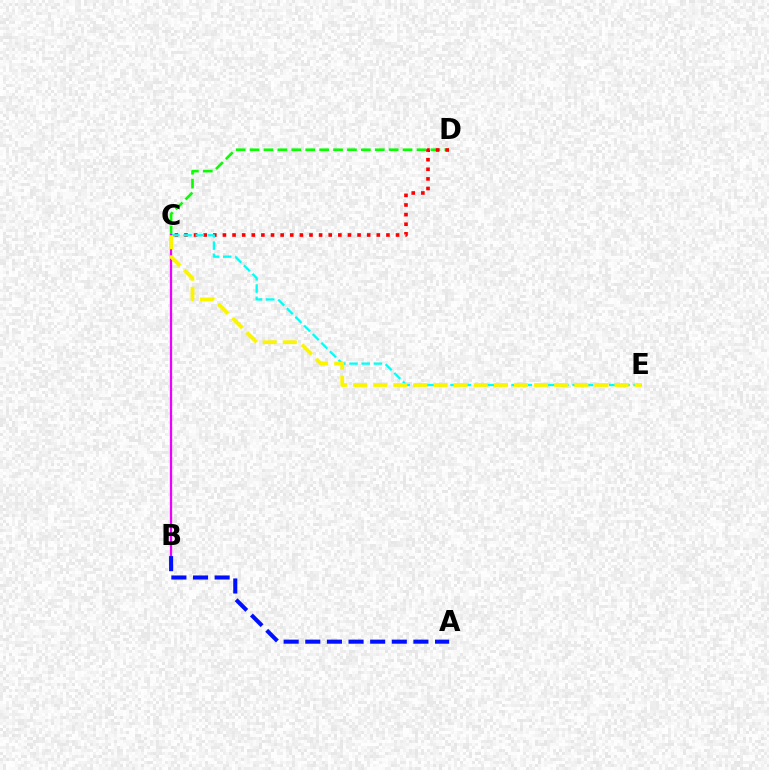{('C', 'D'): [{'color': '#08ff00', 'line_style': 'dashed', 'thickness': 1.89}, {'color': '#ff0000', 'line_style': 'dotted', 'thickness': 2.61}], ('C', 'E'): [{'color': '#00fff6', 'line_style': 'dashed', 'thickness': 1.66}, {'color': '#fcf500', 'line_style': 'dashed', 'thickness': 2.73}], ('B', 'C'): [{'color': '#ee00ff', 'line_style': 'solid', 'thickness': 1.64}], ('A', 'B'): [{'color': '#0010ff', 'line_style': 'dashed', 'thickness': 2.94}]}